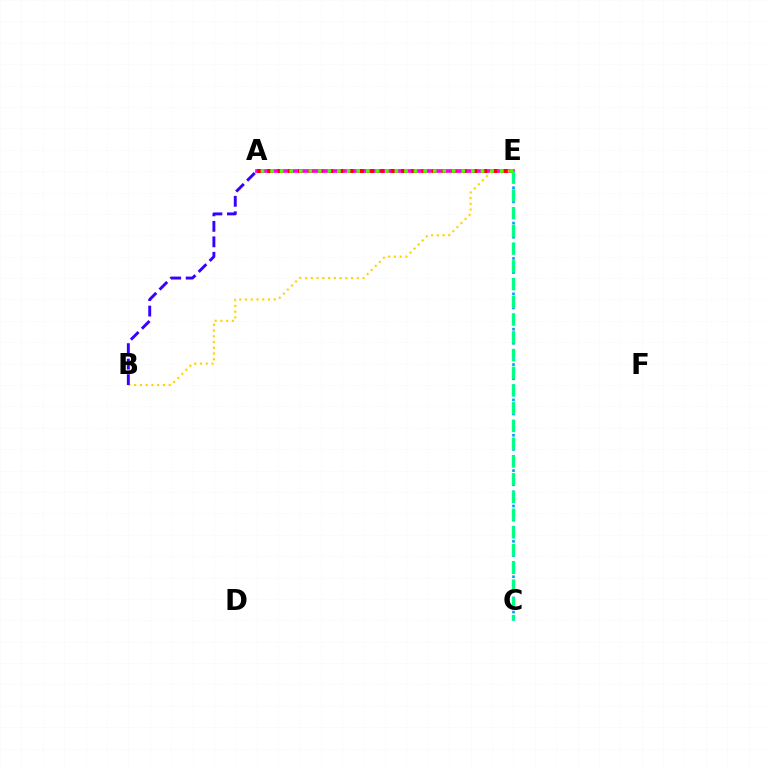{('A', 'E'): [{'color': '#ff00ed', 'line_style': 'solid', 'thickness': 2.65}, {'color': '#ff0000', 'line_style': 'dotted', 'thickness': 2.8}, {'color': '#4fff00', 'line_style': 'dotted', 'thickness': 2.6}], ('B', 'E'): [{'color': '#ffd500', 'line_style': 'dotted', 'thickness': 1.56}], ('C', 'E'): [{'color': '#009eff', 'line_style': 'dotted', 'thickness': 1.92}, {'color': '#00ff86', 'line_style': 'dashed', 'thickness': 2.41}], ('A', 'B'): [{'color': '#3700ff', 'line_style': 'dashed', 'thickness': 2.1}]}